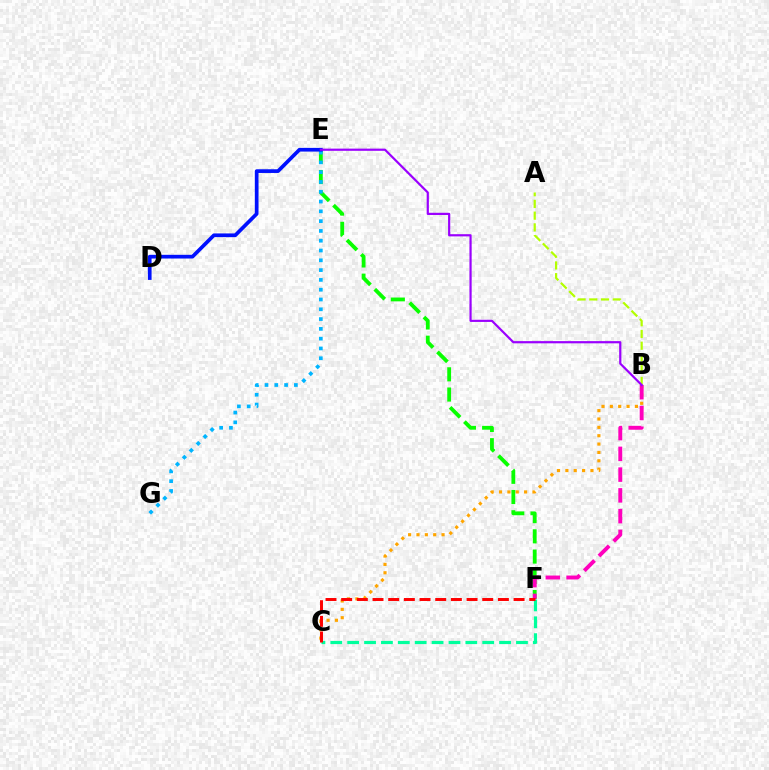{('B', 'C'): [{'color': '#ffa500', 'line_style': 'dotted', 'thickness': 2.27}], ('C', 'F'): [{'color': '#00ff9d', 'line_style': 'dashed', 'thickness': 2.29}, {'color': '#ff0000', 'line_style': 'dashed', 'thickness': 2.13}], ('A', 'B'): [{'color': '#b3ff00', 'line_style': 'dashed', 'thickness': 1.59}], ('E', 'F'): [{'color': '#08ff00', 'line_style': 'dashed', 'thickness': 2.75}], ('B', 'F'): [{'color': '#ff00bd', 'line_style': 'dashed', 'thickness': 2.82}], ('E', 'G'): [{'color': '#00b5ff', 'line_style': 'dotted', 'thickness': 2.66}], ('D', 'E'): [{'color': '#0010ff', 'line_style': 'solid', 'thickness': 2.66}], ('B', 'E'): [{'color': '#9b00ff', 'line_style': 'solid', 'thickness': 1.58}]}